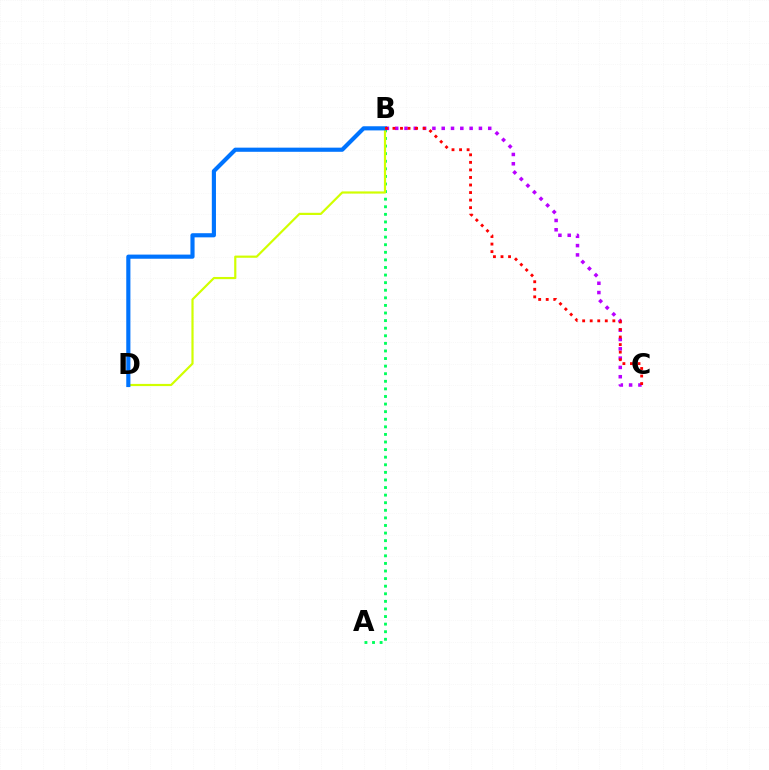{('B', 'C'): [{'color': '#b900ff', 'line_style': 'dotted', 'thickness': 2.53}, {'color': '#ff0000', 'line_style': 'dotted', 'thickness': 2.05}], ('A', 'B'): [{'color': '#00ff5c', 'line_style': 'dotted', 'thickness': 2.06}], ('B', 'D'): [{'color': '#d1ff00', 'line_style': 'solid', 'thickness': 1.58}, {'color': '#0074ff', 'line_style': 'solid', 'thickness': 2.98}]}